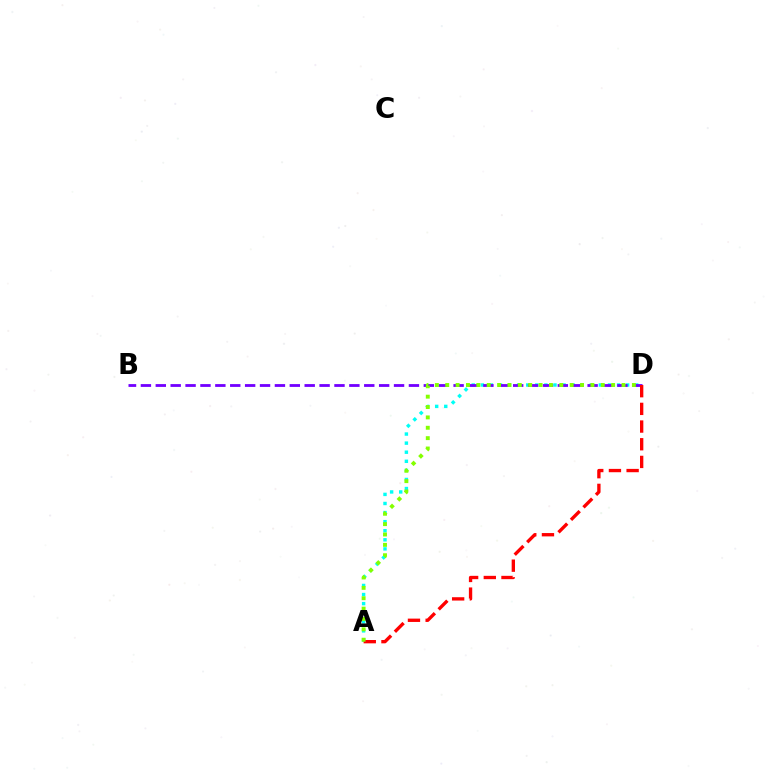{('A', 'D'): [{'color': '#00fff6', 'line_style': 'dotted', 'thickness': 2.47}, {'color': '#ff0000', 'line_style': 'dashed', 'thickness': 2.4}, {'color': '#84ff00', 'line_style': 'dotted', 'thickness': 2.82}], ('B', 'D'): [{'color': '#7200ff', 'line_style': 'dashed', 'thickness': 2.02}]}